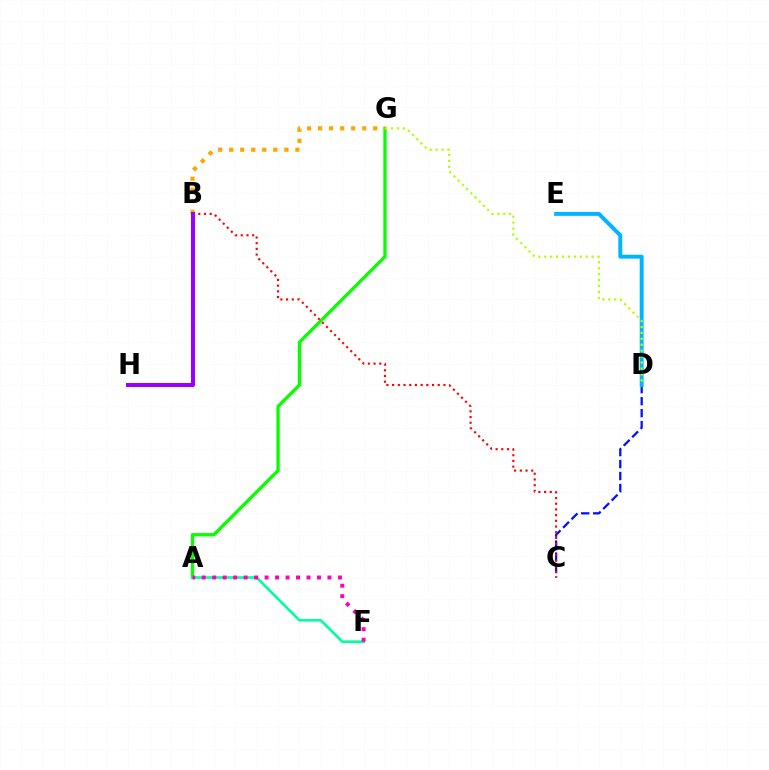{('C', 'D'): [{'color': '#0010ff', 'line_style': 'dashed', 'thickness': 1.63}], ('A', 'G'): [{'color': '#08ff00', 'line_style': 'solid', 'thickness': 2.39}], ('A', 'F'): [{'color': '#00ff9d', 'line_style': 'solid', 'thickness': 1.89}, {'color': '#ff00bd', 'line_style': 'dotted', 'thickness': 2.85}], ('D', 'E'): [{'color': '#00b5ff', 'line_style': 'solid', 'thickness': 2.82}], ('B', 'C'): [{'color': '#ff0000', 'line_style': 'dotted', 'thickness': 1.55}], ('B', 'G'): [{'color': '#ffa500', 'line_style': 'dotted', 'thickness': 3.0}], ('B', 'H'): [{'color': '#9b00ff', 'line_style': 'solid', 'thickness': 2.9}], ('D', 'G'): [{'color': '#b3ff00', 'line_style': 'dotted', 'thickness': 1.61}]}